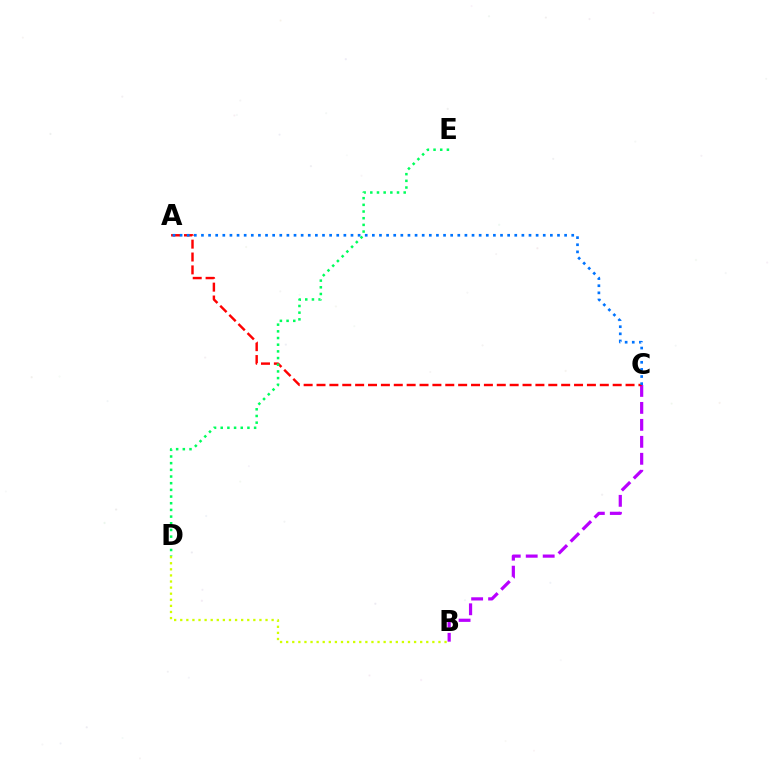{('B', 'D'): [{'color': '#d1ff00', 'line_style': 'dotted', 'thickness': 1.66}], ('B', 'C'): [{'color': '#b900ff', 'line_style': 'dashed', 'thickness': 2.31}], ('A', 'C'): [{'color': '#ff0000', 'line_style': 'dashed', 'thickness': 1.75}, {'color': '#0074ff', 'line_style': 'dotted', 'thickness': 1.93}], ('D', 'E'): [{'color': '#00ff5c', 'line_style': 'dotted', 'thickness': 1.81}]}